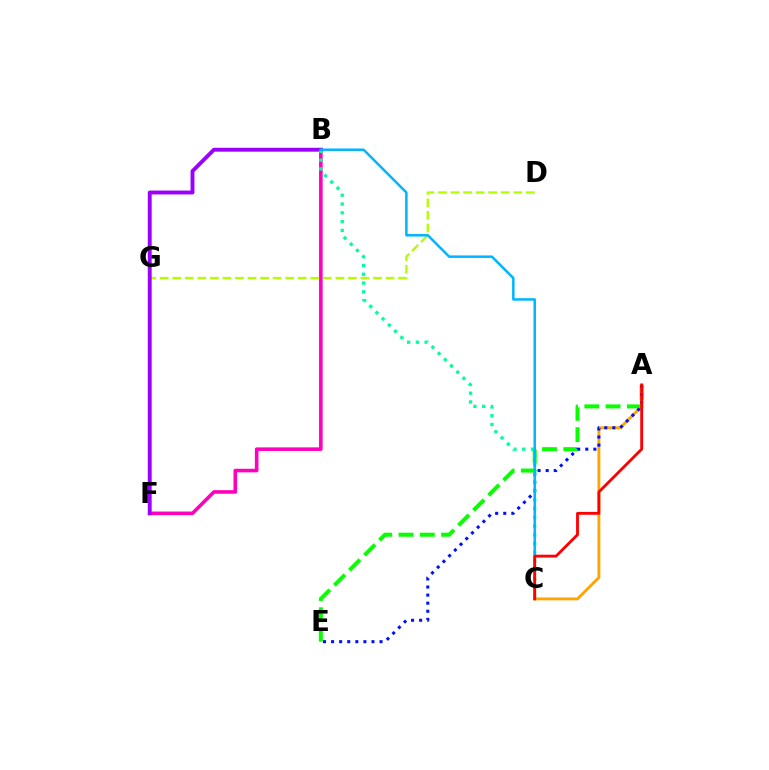{('A', 'E'): [{'color': '#08ff00', 'line_style': 'dashed', 'thickness': 2.89}, {'color': '#0010ff', 'line_style': 'dotted', 'thickness': 2.19}], ('B', 'F'): [{'color': '#ff00bd', 'line_style': 'solid', 'thickness': 2.59}, {'color': '#9b00ff', 'line_style': 'solid', 'thickness': 2.8}], ('A', 'C'): [{'color': '#ffa500', 'line_style': 'solid', 'thickness': 2.07}, {'color': '#ff0000', 'line_style': 'solid', 'thickness': 2.04}], ('D', 'G'): [{'color': '#b3ff00', 'line_style': 'dashed', 'thickness': 1.7}], ('B', 'C'): [{'color': '#00ff9d', 'line_style': 'dotted', 'thickness': 2.39}, {'color': '#00b5ff', 'line_style': 'solid', 'thickness': 1.79}]}